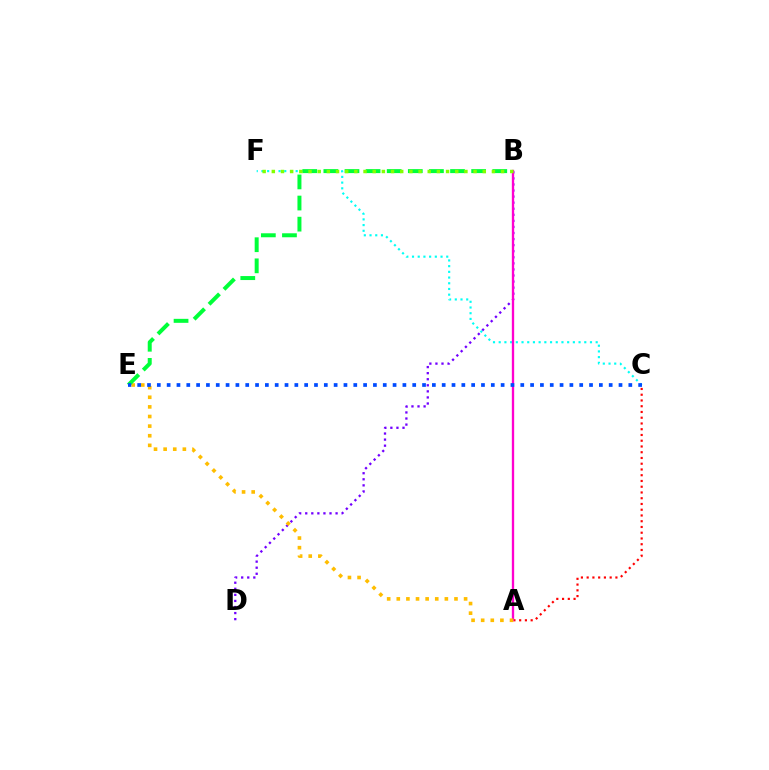{('B', 'D'): [{'color': '#7200ff', 'line_style': 'dotted', 'thickness': 1.65}], ('A', 'C'): [{'color': '#ff0000', 'line_style': 'dotted', 'thickness': 1.56}], ('C', 'F'): [{'color': '#00fff6', 'line_style': 'dotted', 'thickness': 1.55}], ('A', 'B'): [{'color': '#ff00cf', 'line_style': 'solid', 'thickness': 1.68}], ('A', 'E'): [{'color': '#ffbd00', 'line_style': 'dotted', 'thickness': 2.61}], ('B', 'E'): [{'color': '#00ff39', 'line_style': 'dashed', 'thickness': 2.87}], ('B', 'F'): [{'color': '#84ff00', 'line_style': 'dotted', 'thickness': 2.49}], ('C', 'E'): [{'color': '#004bff', 'line_style': 'dotted', 'thickness': 2.67}]}